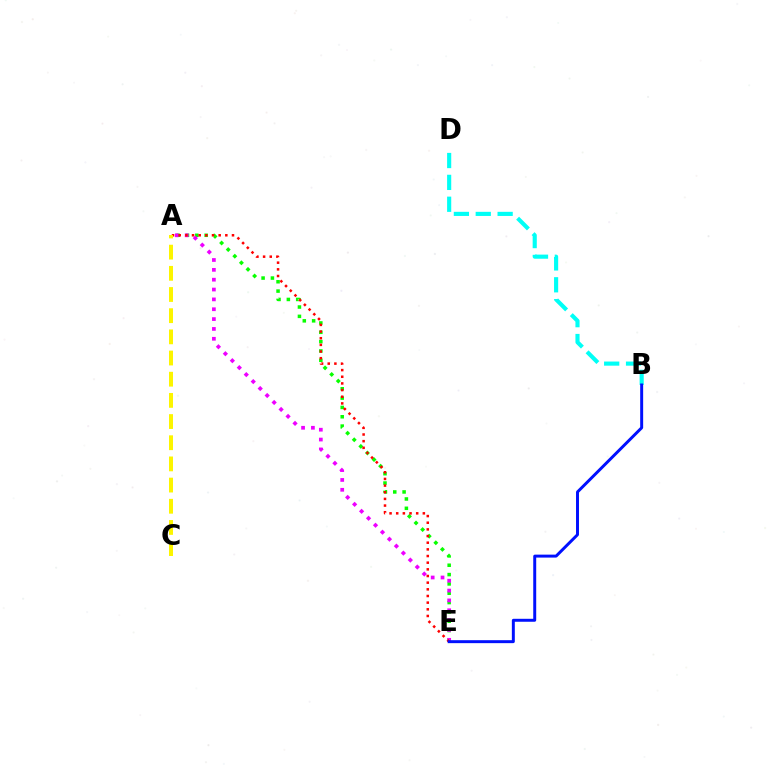{('A', 'E'): [{'color': '#08ff00', 'line_style': 'dotted', 'thickness': 2.54}, {'color': '#ee00ff', 'line_style': 'dotted', 'thickness': 2.68}, {'color': '#ff0000', 'line_style': 'dotted', 'thickness': 1.81}], ('B', 'D'): [{'color': '#00fff6', 'line_style': 'dashed', 'thickness': 2.97}], ('B', 'E'): [{'color': '#0010ff', 'line_style': 'solid', 'thickness': 2.13}], ('A', 'C'): [{'color': '#fcf500', 'line_style': 'dashed', 'thickness': 2.88}]}